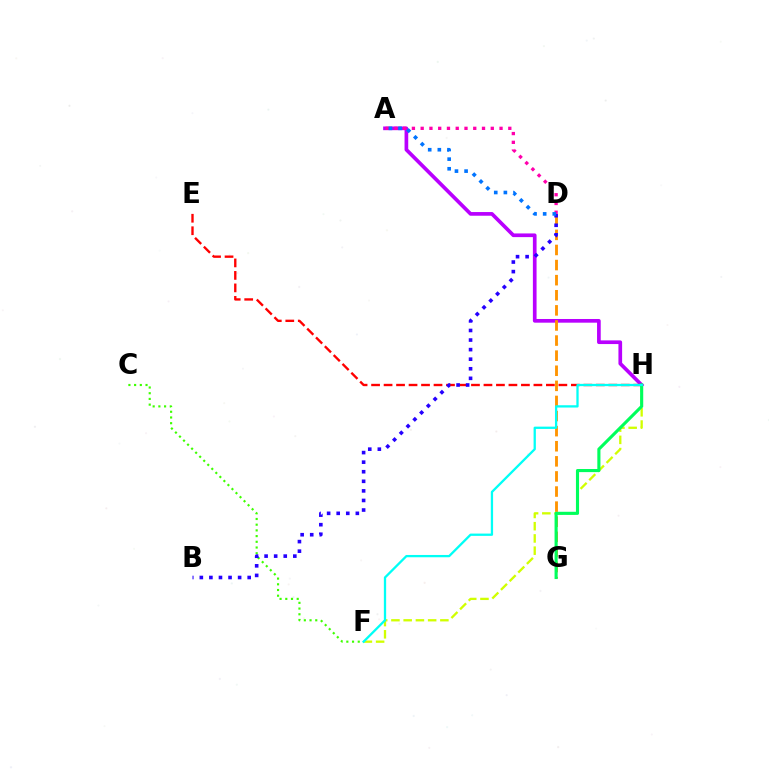{('A', 'H'): [{'color': '#b900ff', 'line_style': 'solid', 'thickness': 2.65}], ('D', 'G'): [{'color': '#ff9400', 'line_style': 'dashed', 'thickness': 2.05}], ('F', 'H'): [{'color': '#d1ff00', 'line_style': 'dashed', 'thickness': 1.66}, {'color': '#00fff6', 'line_style': 'solid', 'thickness': 1.65}], ('E', 'H'): [{'color': '#ff0000', 'line_style': 'dashed', 'thickness': 1.7}], ('G', 'H'): [{'color': '#00ff5c', 'line_style': 'solid', 'thickness': 2.24}], ('C', 'F'): [{'color': '#3dff00', 'line_style': 'dotted', 'thickness': 1.55}], ('A', 'D'): [{'color': '#ff00ac', 'line_style': 'dotted', 'thickness': 2.38}, {'color': '#0074ff', 'line_style': 'dotted', 'thickness': 2.62}], ('B', 'D'): [{'color': '#2500ff', 'line_style': 'dotted', 'thickness': 2.6}]}